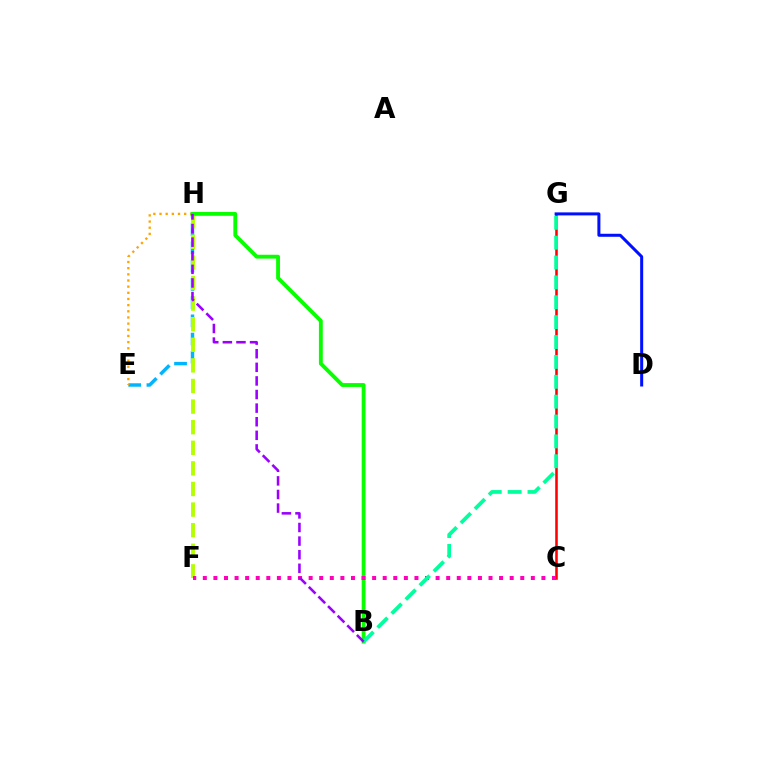{('C', 'G'): [{'color': '#ff0000', 'line_style': 'solid', 'thickness': 1.84}], ('E', 'H'): [{'color': '#00b5ff', 'line_style': 'dashed', 'thickness': 2.48}, {'color': '#ffa500', 'line_style': 'dotted', 'thickness': 1.67}], ('F', 'H'): [{'color': '#b3ff00', 'line_style': 'dashed', 'thickness': 2.8}], ('B', 'H'): [{'color': '#08ff00', 'line_style': 'solid', 'thickness': 2.77}, {'color': '#9b00ff', 'line_style': 'dashed', 'thickness': 1.85}], ('D', 'G'): [{'color': '#0010ff', 'line_style': 'solid', 'thickness': 2.17}], ('C', 'F'): [{'color': '#ff00bd', 'line_style': 'dotted', 'thickness': 2.87}], ('B', 'G'): [{'color': '#00ff9d', 'line_style': 'dashed', 'thickness': 2.7}]}